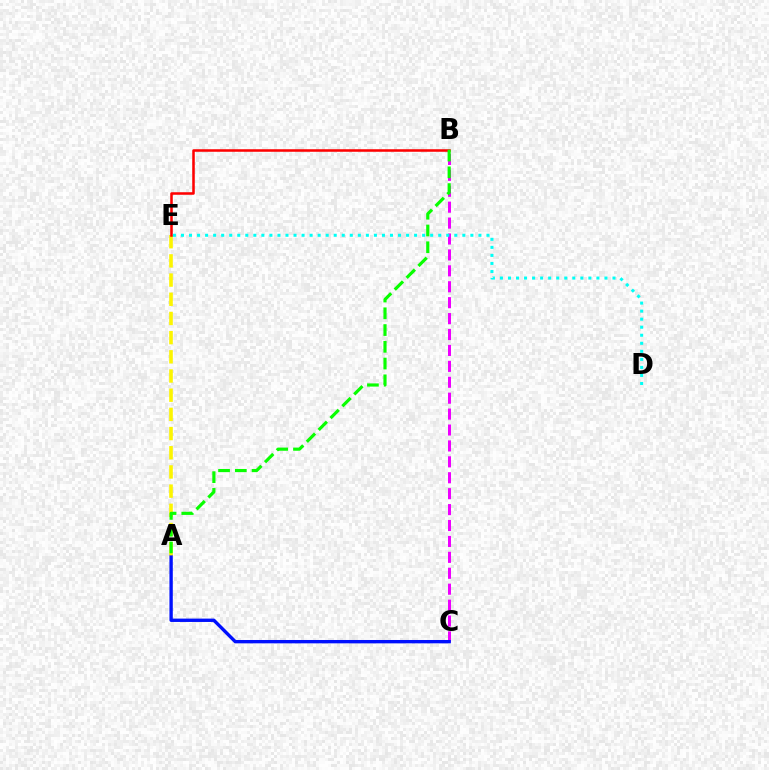{('B', 'C'): [{'color': '#ee00ff', 'line_style': 'dashed', 'thickness': 2.16}], ('A', 'C'): [{'color': '#0010ff', 'line_style': 'solid', 'thickness': 2.42}], ('A', 'E'): [{'color': '#fcf500', 'line_style': 'dashed', 'thickness': 2.61}], ('B', 'E'): [{'color': '#ff0000', 'line_style': 'solid', 'thickness': 1.83}], ('D', 'E'): [{'color': '#00fff6', 'line_style': 'dotted', 'thickness': 2.18}], ('A', 'B'): [{'color': '#08ff00', 'line_style': 'dashed', 'thickness': 2.28}]}